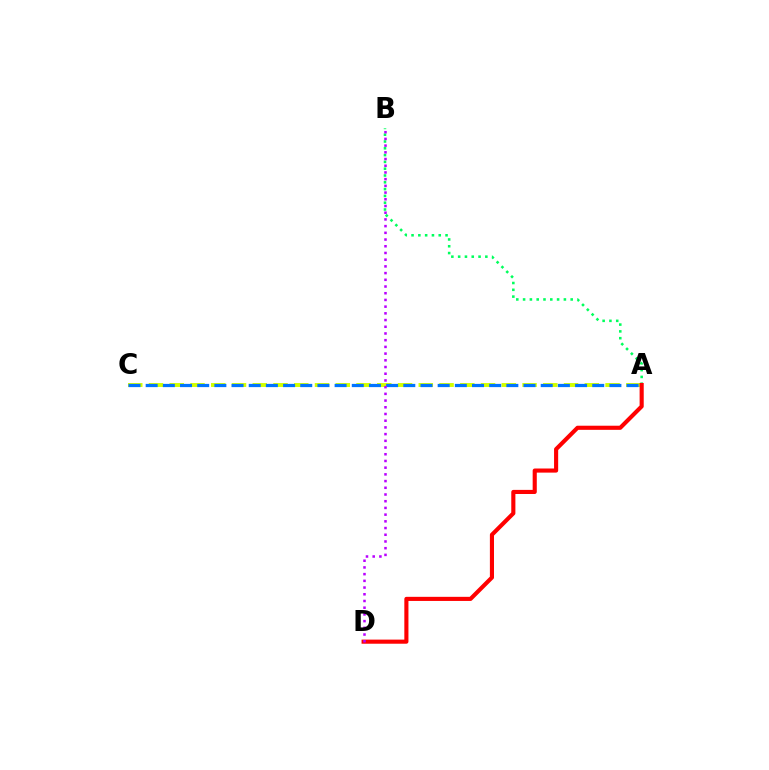{('A', 'C'): [{'color': '#d1ff00', 'line_style': 'dashed', 'thickness': 2.82}, {'color': '#0074ff', 'line_style': 'dashed', 'thickness': 2.33}], ('A', 'B'): [{'color': '#00ff5c', 'line_style': 'dotted', 'thickness': 1.85}], ('A', 'D'): [{'color': '#ff0000', 'line_style': 'solid', 'thickness': 2.96}], ('B', 'D'): [{'color': '#b900ff', 'line_style': 'dotted', 'thickness': 1.82}]}